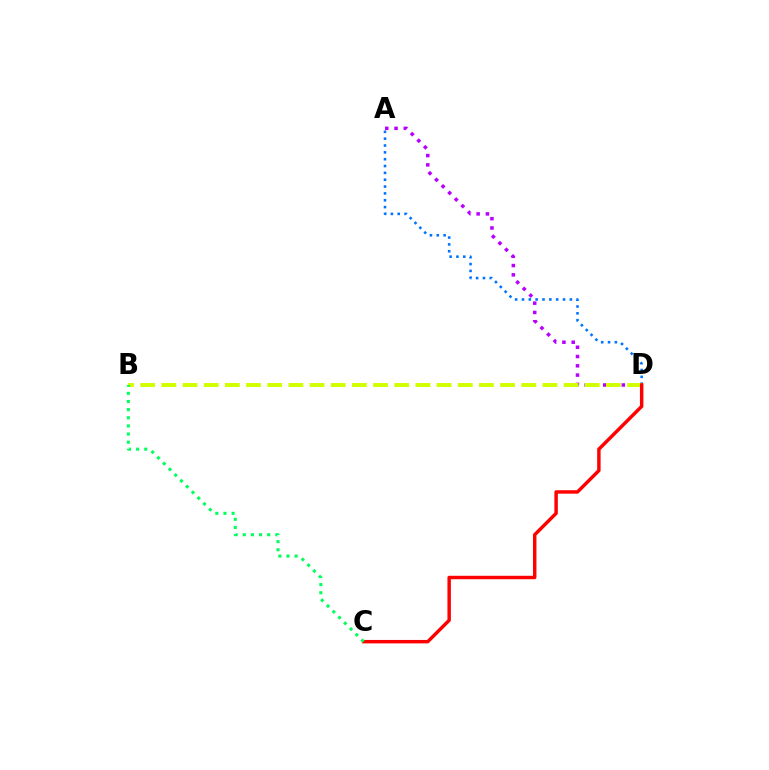{('A', 'D'): [{'color': '#0074ff', 'line_style': 'dotted', 'thickness': 1.86}, {'color': '#b900ff', 'line_style': 'dotted', 'thickness': 2.52}], ('B', 'D'): [{'color': '#d1ff00', 'line_style': 'dashed', 'thickness': 2.88}], ('C', 'D'): [{'color': '#ff0000', 'line_style': 'solid', 'thickness': 2.48}], ('B', 'C'): [{'color': '#00ff5c', 'line_style': 'dotted', 'thickness': 2.21}]}